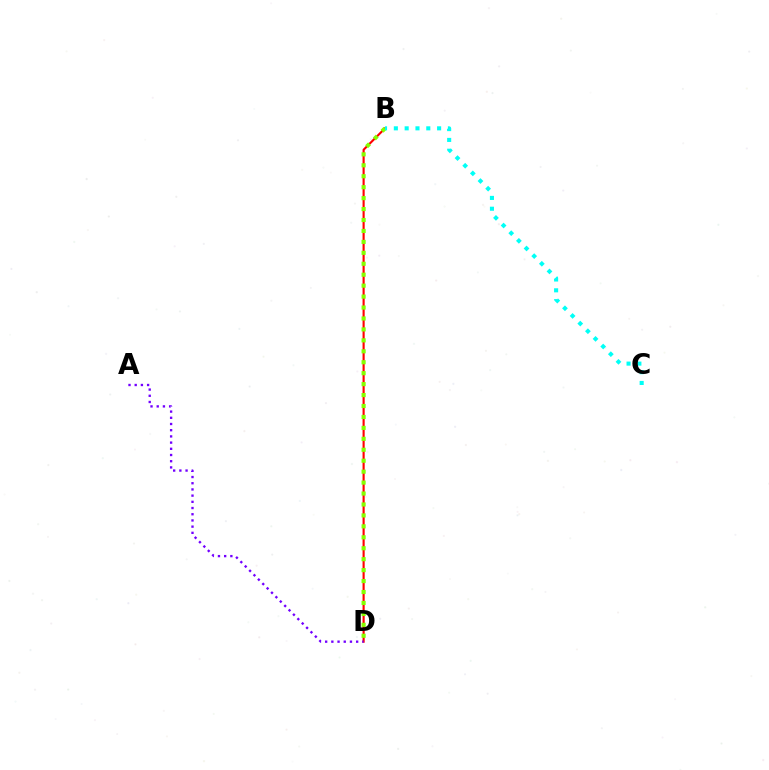{('B', 'D'): [{'color': '#ff0000', 'line_style': 'solid', 'thickness': 1.53}, {'color': '#84ff00', 'line_style': 'dotted', 'thickness': 2.97}], ('A', 'D'): [{'color': '#7200ff', 'line_style': 'dotted', 'thickness': 1.68}], ('B', 'C'): [{'color': '#00fff6', 'line_style': 'dotted', 'thickness': 2.94}]}